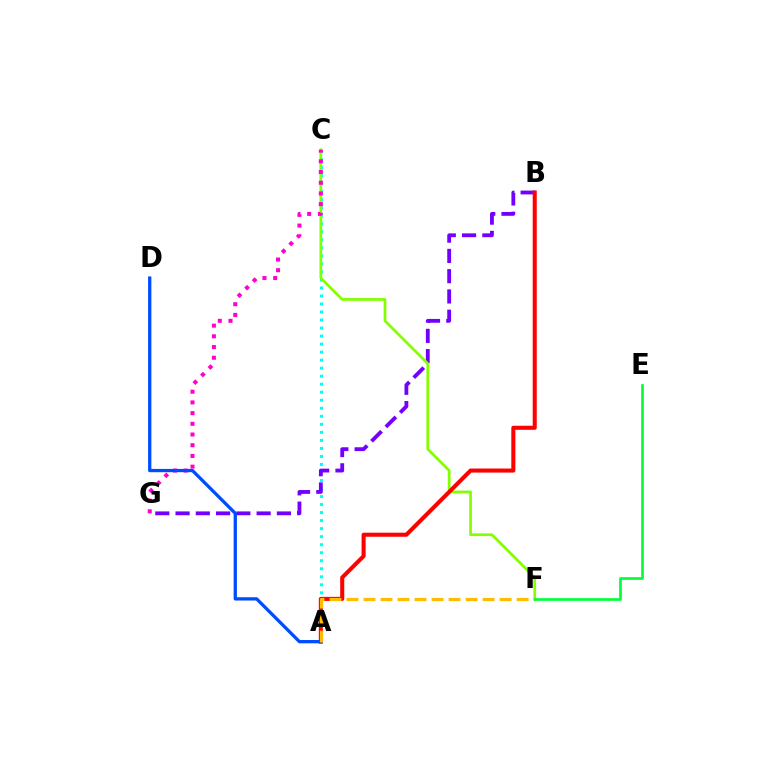{('A', 'C'): [{'color': '#00fff6', 'line_style': 'dotted', 'thickness': 2.18}], ('B', 'G'): [{'color': '#7200ff', 'line_style': 'dashed', 'thickness': 2.75}], ('C', 'F'): [{'color': '#84ff00', 'line_style': 'solid', 'thickness': 1.98}], ('A', 'B'): [{'color': '#ff0000', 'line_style': 'solid', 'thickness': 2.92}], ('C', 'G'): [{'color': '#ff00cf', 'line_style': 'dotted', 'thickness': 2.91}], ('A', 'D'): [{'color': '#004bff', 'line_style': 'solid', 'thickness': 2.36}], ('A', 'F'): [{'color': '#ffbd00', 'line_style': 'dashed', 'thickness': 2.31}], ('E', 'F'): [{'color': '#00ff39', 'line_style': 'solid', 'thickness': 1.94}]}